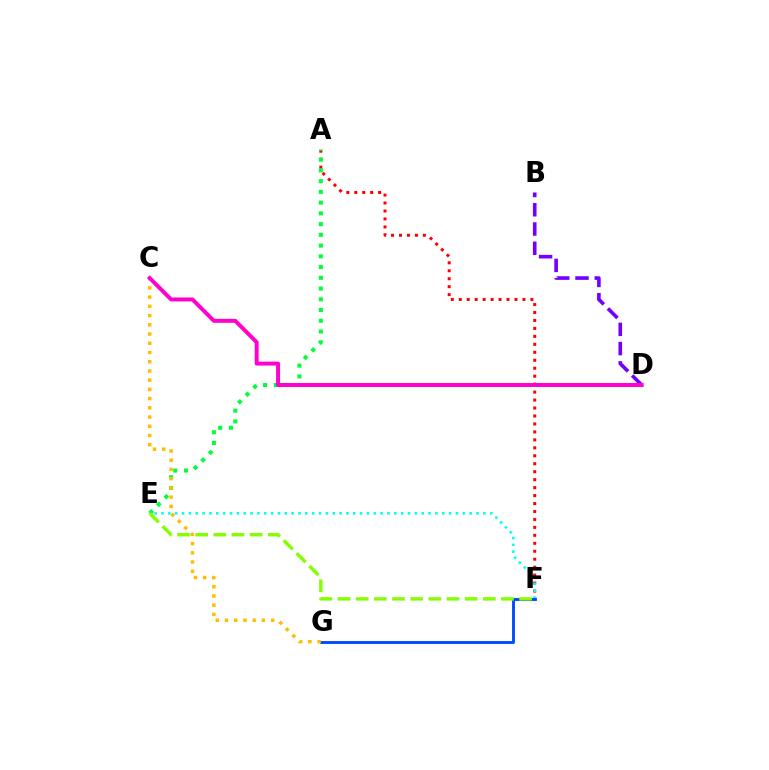{('A', 'F'): [{'color': '#ff0000', 'line_style': 'dotted', 'thickness': 2.16}], ('E', 'F'): [{'color': '#00fff6', 'line_style': 'dotted', 'thickness': 1.86}, {'color': '#84ff00', 'line_style': 'dashed', 'thickness': 2.47}], ('B', 'D'): [{'color': '#7200ff', 'line_style': 'dashed', 'thickness': 2.62}], ('F', 'G'): [{'color': '#004bff', 'line_style': 'solid', 'thickness': 2.08}], ('A', 'E'): [{'color': '#00ff39', 'line_style': 'dotted', 'thickness': 2.92}], ('C', 'G'): [{'color': '#ffbd00', 'line_style': 'dotted', 'thickness': 2.51}], ('C', 'D'): [{'color': '#ff00cf', 'line_style': 'solid', 'thickness': 2.85}]}